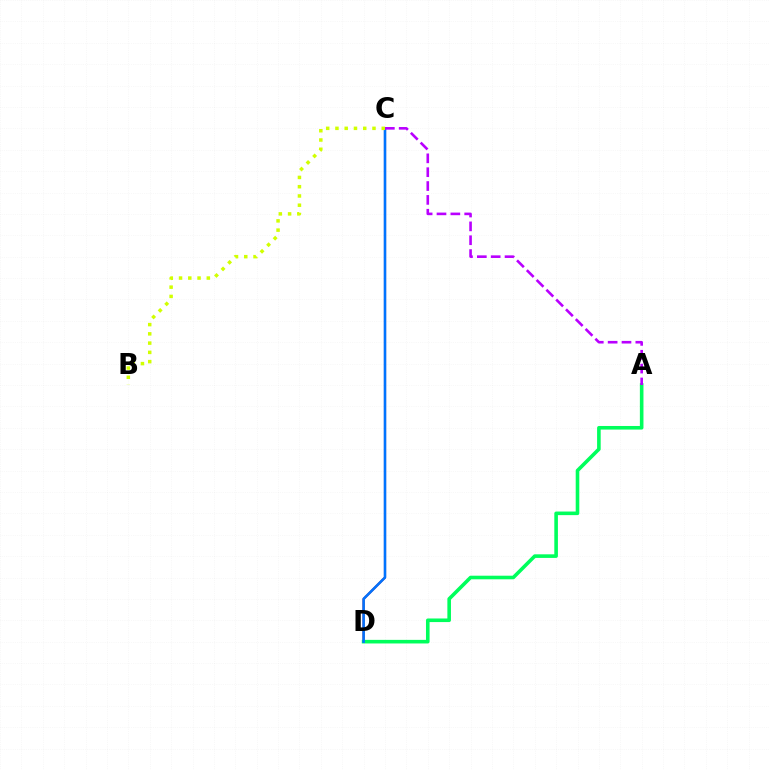{('C', 'D'): [{'color': '#ff0000', 'line_style': 'solid', 'thickness': 1.5}, {'color': '#0074ff', 'line_style': 'solid', 'thickness': 1.85}], ('A', 'D'): [{'color': '#00ff5c', 'line_style': 'solid', 'thickness': 2.59}], ('A', 'C'): [{'color': '#b900ff', 'line_style': 'dashed', 'thickness': 1.88}], ('B', 'C'): [{'color': '#d1ff00', 'line_style': 'dotted', 'thickness': 2.52}]}